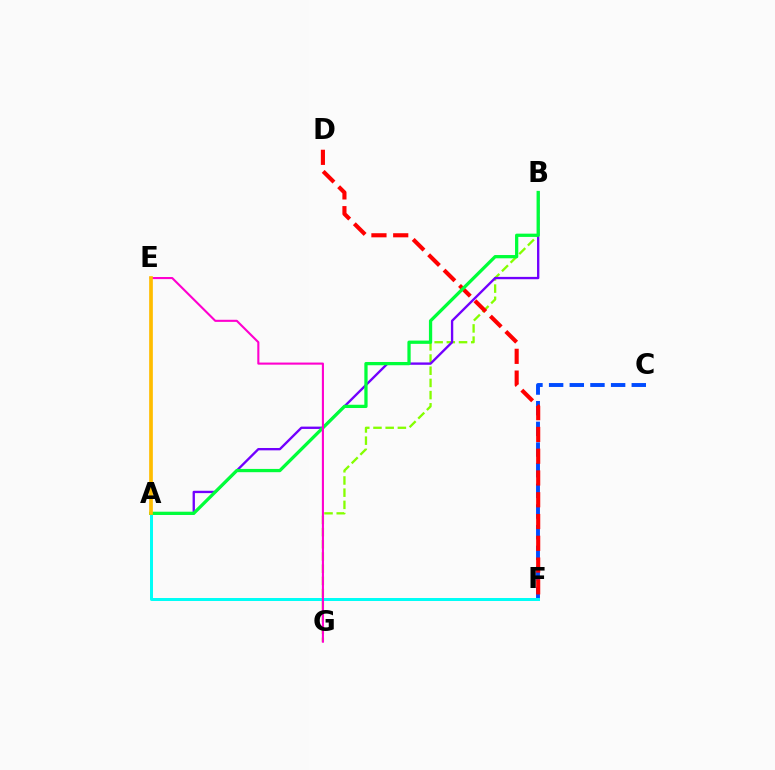{('C', 'F'): [{'color': '#004bff', 'line_style': 'dashed', 'thickness': 2.81}], ('B', 'G'): [{'color': '#84ff00', 'line_style': 'dashed', 'thickness': 1.66}], ('A', 'B'): [{'color': '#7200ff', 'line_style': 'solid', 'thickness': 1.69}, {'color': '#00ff39', 'line_style': 'solid', 'thickness': 2.35}], ('D', 'F'): [{'color': '#ff0000', 'line_style': 'dashed', 'thickness': 2.96}], ('A', 'F'): [{'color': '#00fff6', 'line_style': 'solid', 'thickness': 2.15}], ('E', 'G'): [{'color': '#ff00cf', 'line_style': 'solid', 'thickness': 1.51}], ('A', 'E'): [{'color': '#ffbd00', 'line_style': 'solid', 'thickness': 2.66}]}